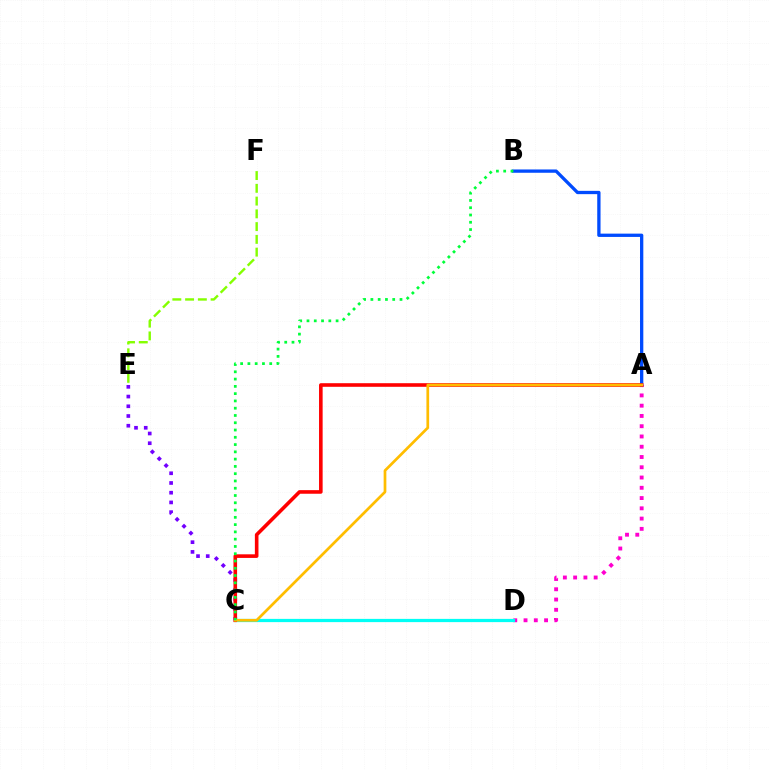{('A', 'D'): [{'color': '#ff00cf', 'line_style': 'dotted', 'thickness': 2.79}], ('C', 'D'): [{'color': '#00fff6', 'line_style': 'solid', 'thickness': 2.33}], ('C', 'E'): [{'color': '#7200ff', 'line_style': 'dotted', 'thickness': 2.64}], ('A', 'B'): [{'color': '#004bff', 'line_style': 'solid', 'thickness': 2.38}], ('A', 'C'): [{'color': '#ff0000', 'line_style': 'solid', 'thickness': 2.59}, {'color': '#ffbd00', 'line_style': 'solid', 'thickness': 1.96}], ('E', 'F'): [{'color': '#84ff00', 'line_style': 'dashed', 'thickness': 1.73}], ('B', 'C'): [{'color': '#00ff39', 'line_style': 'dotted', 'thickness': 1.98}]}